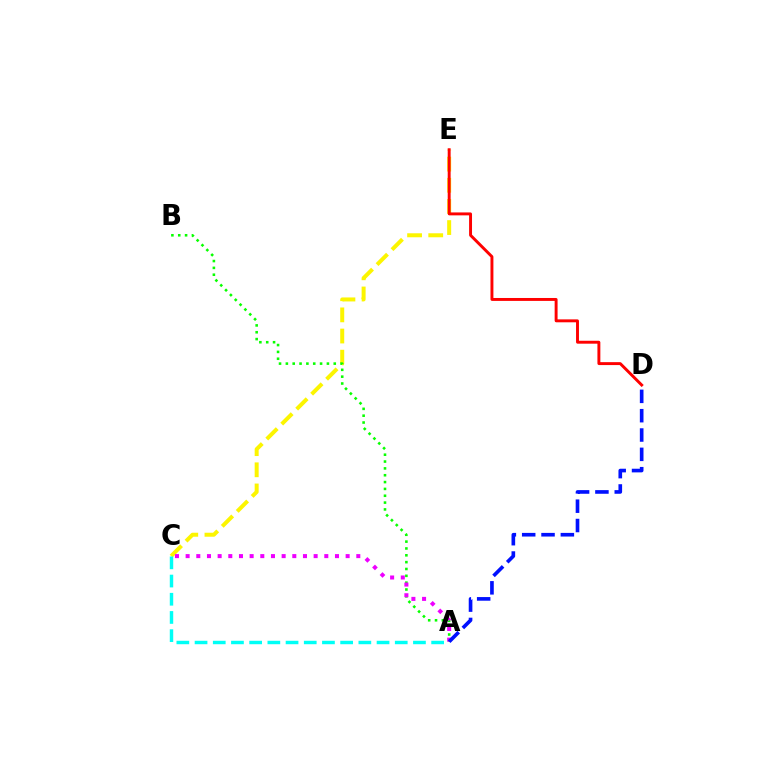{('C', 'E'): [{'color': '#fcf500', 'line_style': 'dashed', 'thickness': 2.87}], ('A', 'B'): [{'color': '#08ff00', 'line_style': 'dotted', 'thickness': 1.86}], ('A', 'C'): [{'color': '#ee00ff', 'line_style': 'dotted', 'thickness': 2.9}, {'color': '#00fff6', 'line_style': 'dashed', 'thickness': 2.47}], ('A', 'D'): [{'color': '#0010ff', 'line_style': 'dashed', 'thickness': 2.63}], ('D', 'E'): [{'color': '#ff0000', 'line_style': 'solid', 'thickness': 2.11}]}